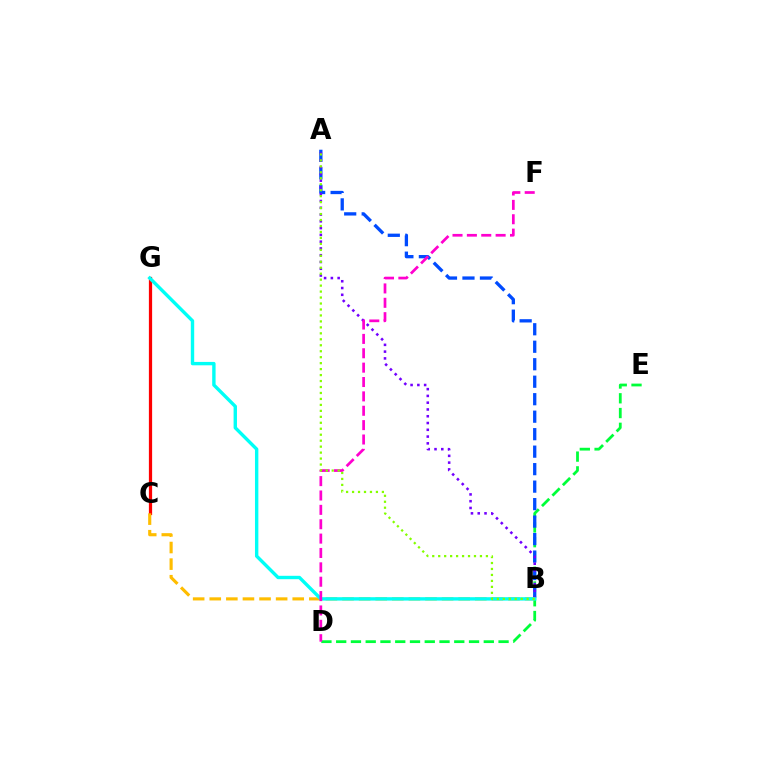{('D', 'E'): [{'color': '#00ff39', 'line_style': 'dashed', 'thickness': 2.01}], ('A', 'B'): [{'color': '#004bff', 'line_style': 'dashed', 'thickness': 2.38}, {'color': '#7200ff', 'line_style': 'dotted', 'thickness': 1.84}, {'color': '#84ff00', 'line_style': 'dotted', 'thickness': 1.62}], ('C', 'G'): [{'color': '#ff0000', 'line_style': 'solid', 'thickness': 2.33}], ('B', 'C'): [{'color': '#ffbd00', 'line_style': 'dashed', 'thickness': 2.25}], ('B', 'G'): [{'color': '#00fff6', 'line_style': 'solid', 'thickness': 2.44}], ('D', 'F'): [{'color': '#ff00cf', 'line_style': 'dashed', 'thickness': 1.95}]}